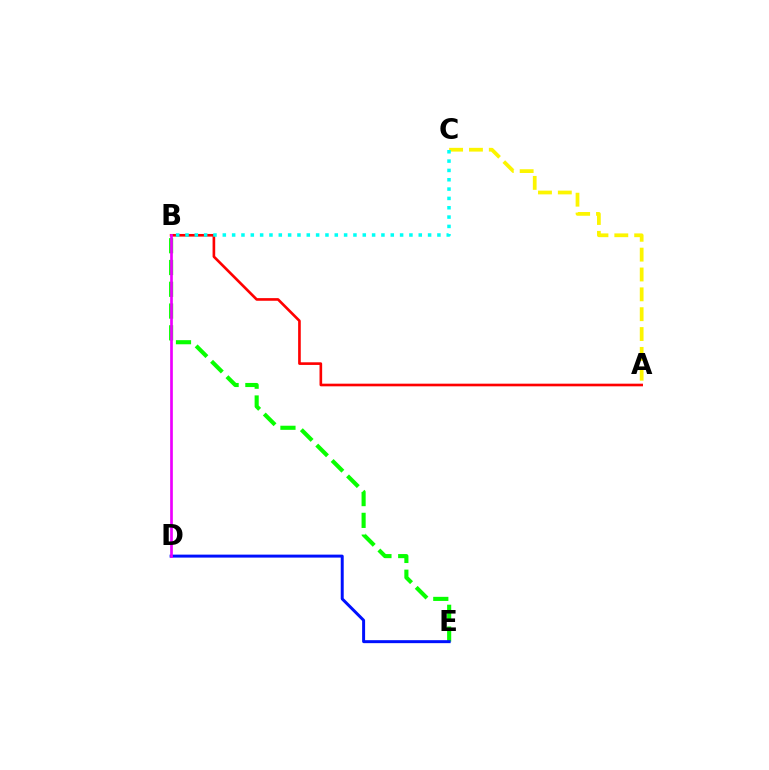{('A', 'B'): [{'color': '#ff0000', 'line_style': 'solid', 'thickness': 1.9}], ('B', 'E'): [{'color': '#08ff00', 'line_style': 'dashed', 'thickness': 2.96}], ('A', 'C'): [{'color': '#fcf500', 'line_style': 'dashed', 'thickness': 2.7}], ('B', 'C'): [{'color': '#00fff6', 'line_style': 'dotted', 'thickness': 2.54}], ('D', 'E'): [{'color': '#0010ff', 'line_style': 'solid', 'thickness': 2.14}], ('B', 'D'): [{'color': '#ee00ff', 'line_style': 'solid', 'thickness': 1.93}]}